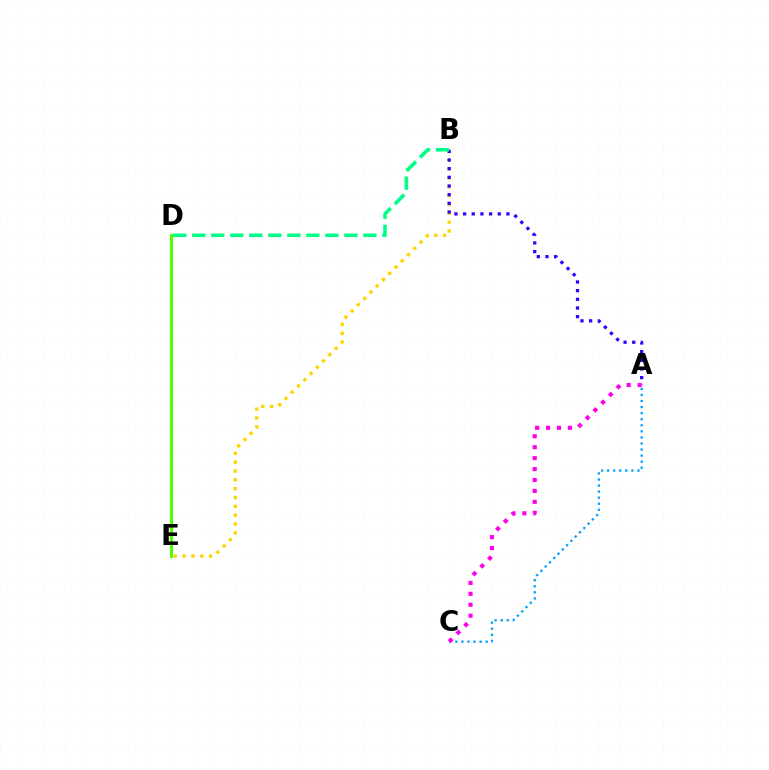{('B', 'E'): [{'color': '#ffd500', 'line_style': 'dotted', 'thickness': 2.4}], ('A', 'B'): [{'color': '#3700ff', 'line_style': 'dotted', 'thickness': 2.35}], ('D', 'E'): [{'color': '#ff0000', 'line_style': 'dotted', 'thickness': 1.9}, {'color': '#4fff00', 'line_style': 'solid', 'thickness': 2.19}], ('A', 'C'): [{'color': '#009eff', 'line_style': 'dotted', 'thickness': 1.65}, {'color': '#ff00ed', 'line_style': 'dotted', 'thickness': 2.97}], ('B', 'D'): [{'color': '#00ff86', 'line_style': 'dashed', 'thickness': 2.58}]}